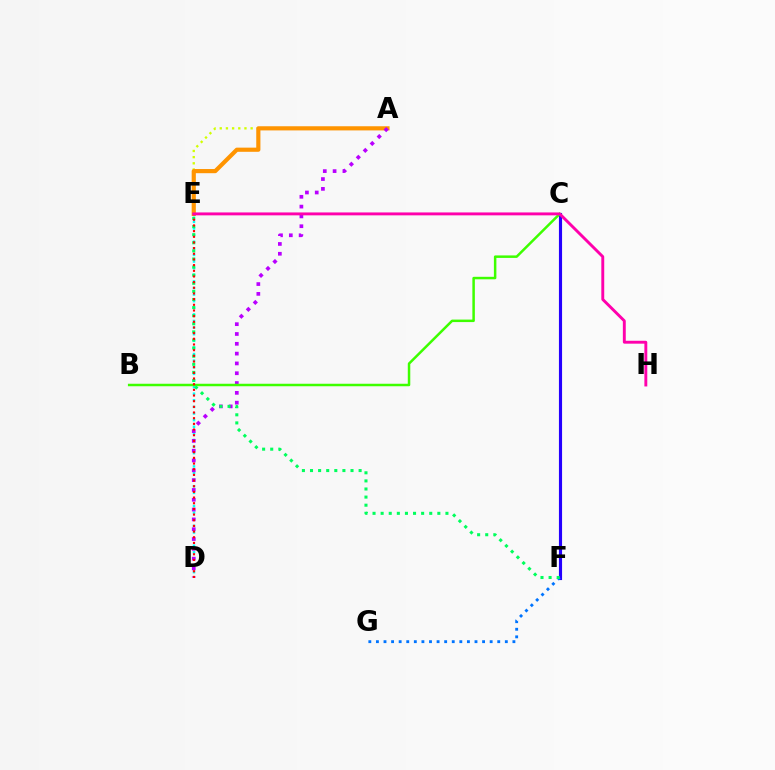{('D', 'E'): [{'color': '#00fff6', 'line_style': 'dotted', 'thickness': 1.8}, {'color': '#ff0000', 'line_style': 'dotted', 'thickness': 1.54}], ('A', 'E'): [{'color': '#d1ff00', 'line_style': 'dotted', 'thickness': 1.68}, {'color': '#ff9400', 'line_style': 'solid', 'thickness': 3.0}], ('C', 'F'): [{'color': '#2500ff', 'line_style': 'solid', 'thickness': 2.25}], ('A', 'D'): [{'color': '#b900ff', 'line_style': 'dotted', 'thickness': 2.67}], ('B', 'C'): [{'color': '#3dff00', 'line_style': 'solid', 'thickness': 1.8}], ('F', 'G'): [{'color': '#0074ff', 'line_style': 'dotted', 'thickness': 2.06}], ('E', 'F'): [{'color': '#00ff5c', 'line_style': 'dotted', 'thickness': 2.2}], ('E', 'H'): [{'color': '#ff00ac', 'line_style': 'solid', 'thickness': 2.09}]}